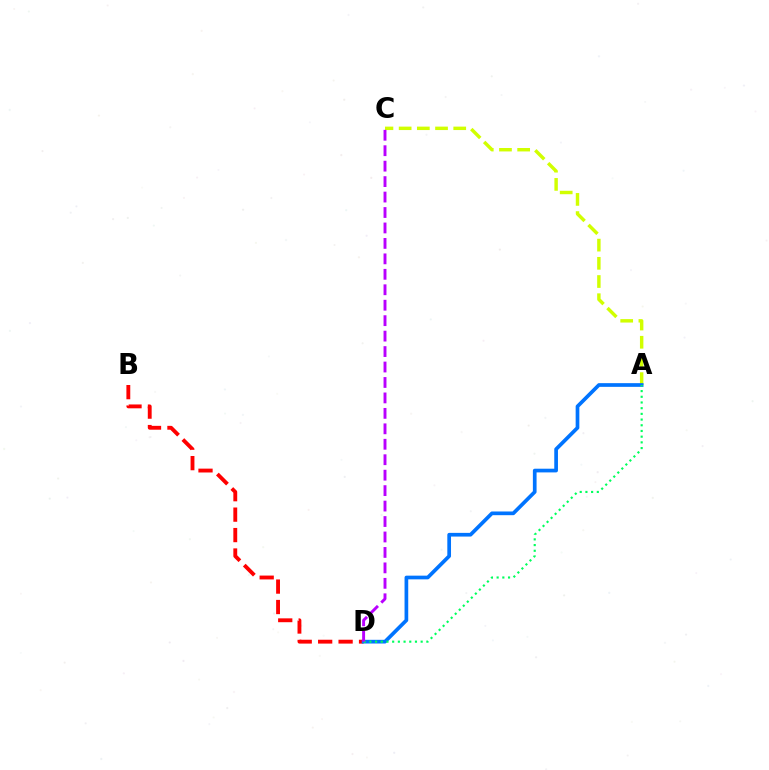{('A', 'C'): [{'color': '#d1ff00', 'line_style': 'dashed', 'thickness': 2.47}], ('B', 'D'): [{'color': '#ff0000', 'line_style': 'dashed', 'thickness': 2.78}], ('A', 'D'): [{'color': '#0074ff', 'line_style': 'solid', 'thickness': 2.66}, {'color': '#00ff5c', 'line_style': 'dotted', 'thickness': 1.55}], ('C', 'D'): [{'color': '#b900ff', 'line_style': 'dashed', 'thickness': 2.1}]}